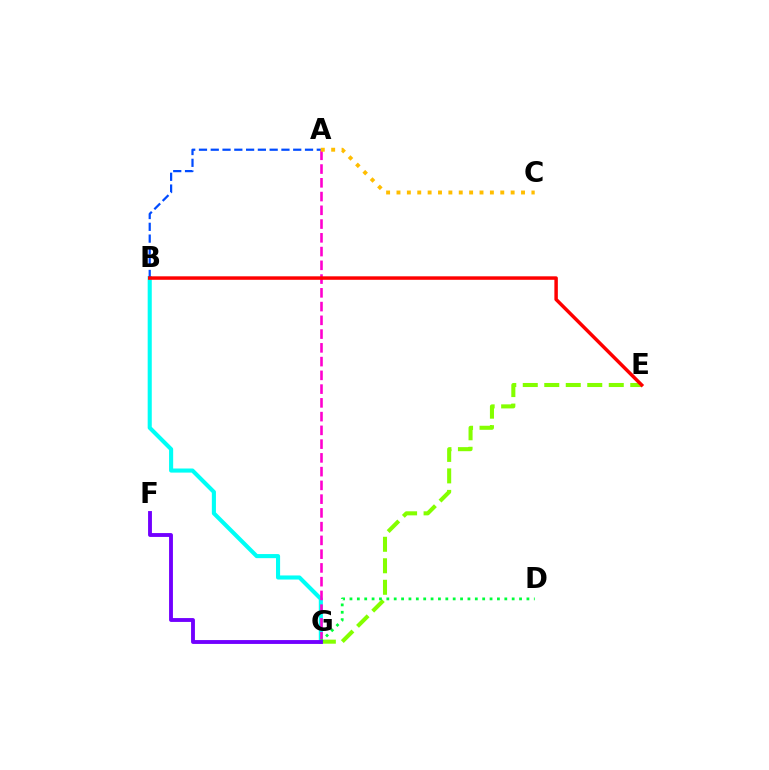{('B', 'G'): [{'color': '#00fff6', 'line_style': 'solid', 'thickness': 2.95}], ('A', 'B'): [{'color': '#004bff', 'line_style': 'dashed', 'thickness': 1.6}], ('A', 'G'): [{'color': '#ff00cf', 'line_style': 'dashed', 'thickness': 1.87}], ('A', 'C'): [{'color': '#ffbd00', 'line_style': 'dotted', 'thickness': 2.82}], ('E', 'G'): [{'color': '#84ff00', 'line_style': 'dashed', 'thickness': 2.92}], ('B', 'E'): [{'color': '#ff0000', 'line_style': 'solid', 'thickness': 2.5}], ('D', 'G'): [{'color': '#00ff39', 'line_style': 'dotted', 'thickness': 2.0}], ('F', 'G'): [{'color': '#7200ff', 'line_style': 'solid', 'thickness': 2.78}]}